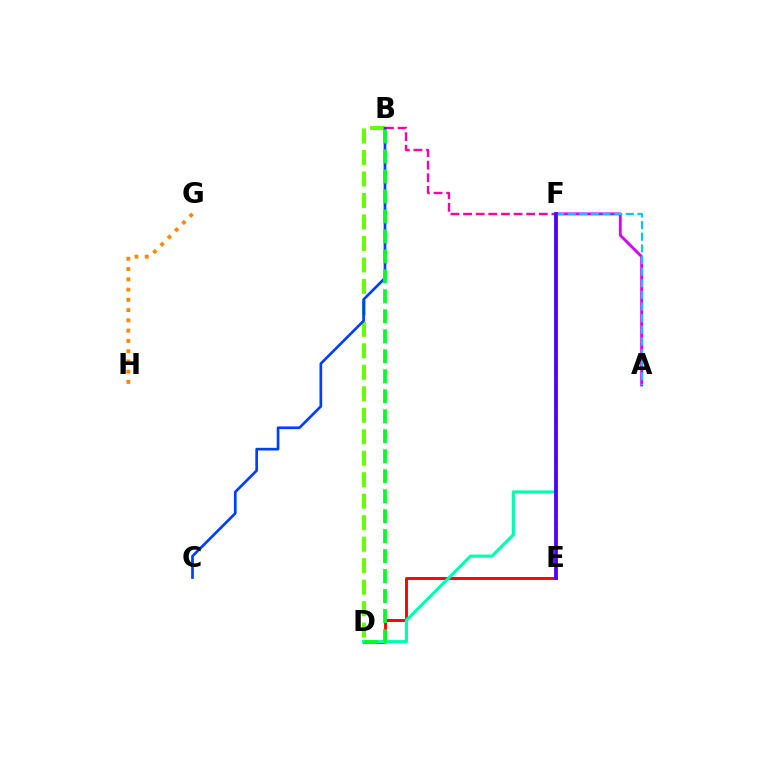{('D', 'E'): [{'color': '#ff0000', 'line_style': 'solid', 'thickness': 2.09}], ('A', 'F'): [{'color': '#d600ff', 'line_style': 'solid', 'thickness': 2.07}, {'color': '#00c7ff', 'line_style': 'dashed', 'thickness': 1.58}], ('G', 'H'): [{'color': '#ff8800', 'line_style': 'dotted', 'thickness': 2.79}], ('D', 'F'): [{'color': '#00ffaf', 'line_style': 'solid', 'thickness': 2.27}], ('E', 'F'): [{'color': '#eeff00', 'line_style': 'dotted', 'thickness': 2.32}, {'color': '#4f00ff', 'line_style': 'solid', 'thickness': 2.72}], ('B', 'D'): [{'color': '#66ff00', 'line_style': 'dashed', 'thickness': 2.92}, {'color': '#00ff27', 'line_style': 'dashed', 'thickness': 2.71}], ('B', 'F'): [{'color': '#ff00a0', 'line_style': 'dashed', 'thickness': 1.72}], ('B', 'C'): [{'color': '#003fff', 'line_style': 'solid', 'thickness': 1.94}]}